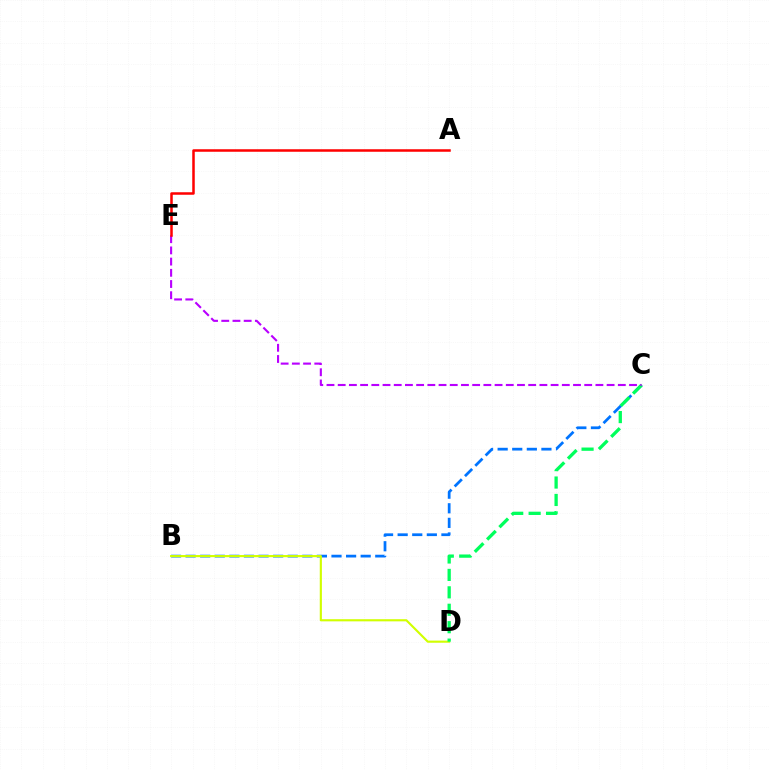{('B', 'C'): [{'color': '#0074ff', 'line_style': 'dashed', 'thickness': 1.98}], ('B', 'D'): [{'color': '#d1ff00', 'line_style': 'solid', 'thickness': 1.54}], ('C', 'D'): [{'color': '#00ff5c', 'line_style': 'dashed', 'thickness': 2.37}], ('C', 'E'): [{'color': '#b900ff', 'line_style': 'dashed', 'thickness': 1.52}], ('A', 'E'): [{'color': '#ff0000', 'line_style': 'solid', 'thickness': 1.81}]}